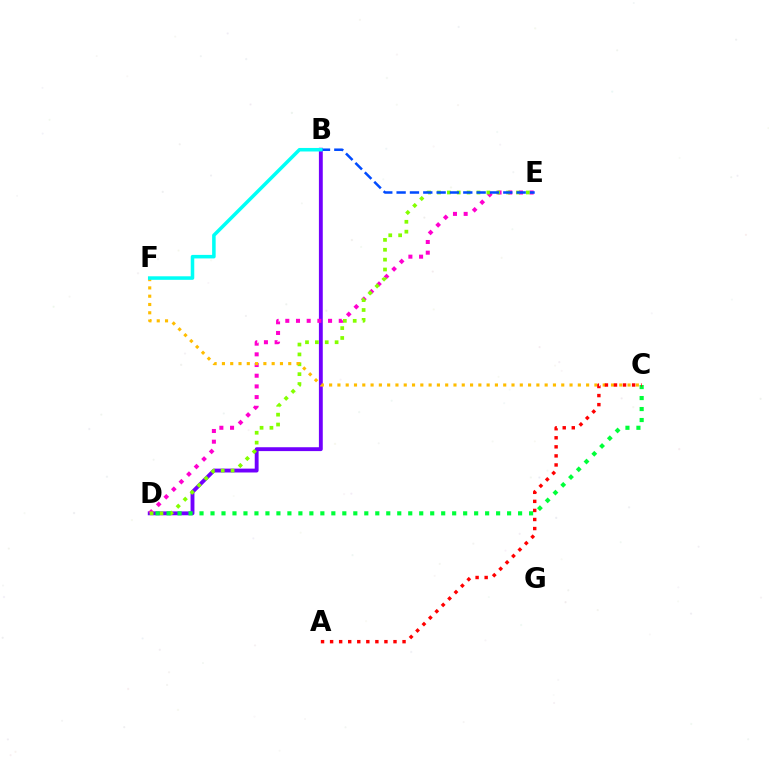{('B', 'D'): [{'color': '#7200ff', 'line_style': 'solid', 'thickness': 2.78}], ('D', 'E'): [{'color': '#ff00cf', 'line_style': 'dotted', 'thickness': 2.9}, {'color': '#84ff00', 'line_style': 'dotted', 'thickness': 2.68}], ('B', 'E'): [{'color': '#004bff', 'line_style': 'dashed', 'thickness': 1.81}], ('C', 'F'): [{'color': '#ffbd00', 'line_style': 'dotted', 'thickness': 2.25}], ('B', 'F'): [{'color': '#00fff6', 'line_style': 'solid', 'thickness': 2.54}], ('C', 'D'): [{'color': '#00ff39', 'line_style': 'dotted', 'thickness': 2.98}], ('A', 'C'): [{'color': '#ff0000', 'line_style': 'dotted', 'thickness': 2.46}]}